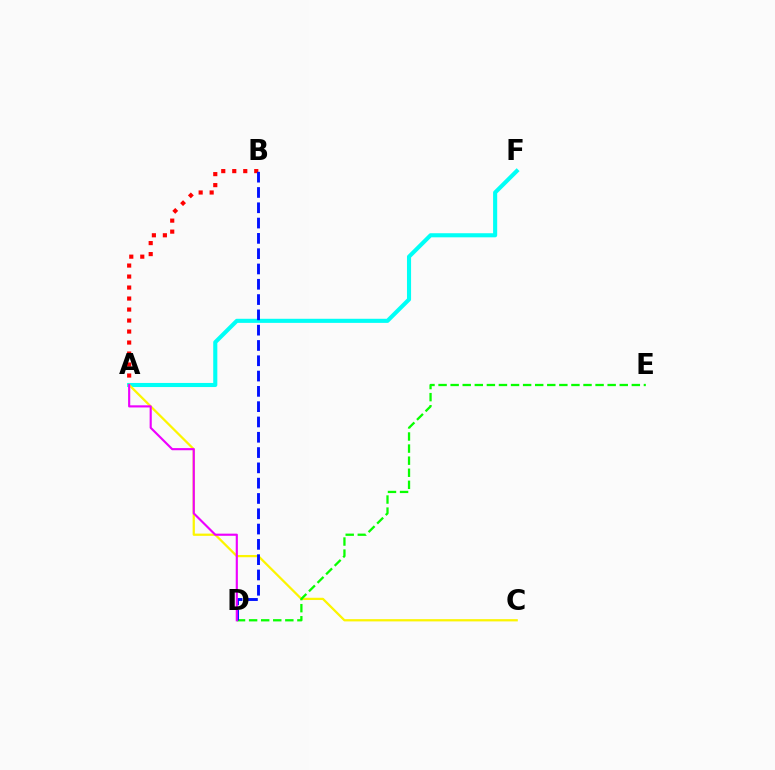{('A', 'B'): [{'color': '#ff0000', 'line_style': 'dotted', 'thickness': 2.99}], ('A', 'F'): [{'color': '#00fff6', 'line_style': 'solid', 'thickness': 2.95}], ('A', 'C'): [{'color': '#fcf500', 'line_style': 'solid', 'thickness': 1.62}], ('D', 'E'): [{'color': '#08ff00', 'line_style': 'dashed', 'thickness': 1.64}], ('B', 'D'): [{'color': '#0010ff', 'line_style': 'dashed', 'thickness': 2.08}], ('A', 'D'): [{'color': '#ee00ff', 'line_style': 'solid', 'thickness': 1.54}]}